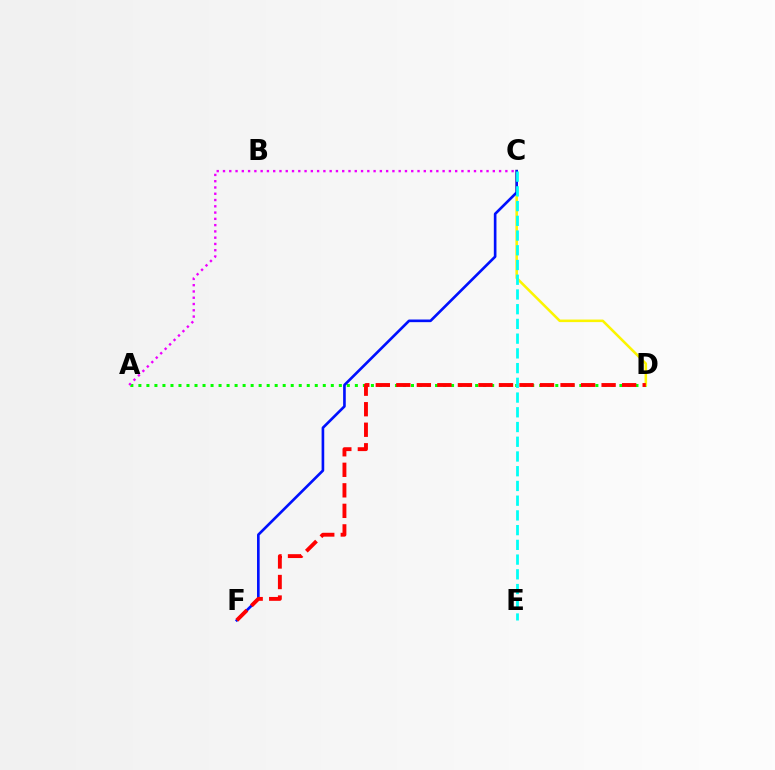{('A', 'D'): [{'color': '#08ff00', 'line_style': 'dotted', 'thickness': 2.18}], ('C', 'D'): [{'color': '#fcf500', 'line_style': 'solid', 'thickness': 1.84}], ('A', 'C'): [{'color': '#ee00ff', 'line_style': 'dotted', 'thickness': 1.7}], ('C', 'F'): [{'color': '#0010ff', 'line_style': 'solid', 'thickness': 1.9}], ('D', 'F'): [{'color': '#ff0000', 'line_style': 'dashed', 'thickness': 2.79}], ('C', 'E'): [{'color': '#00fff6', 'line_style': 'dashed', 'thickness': 2.0}]}